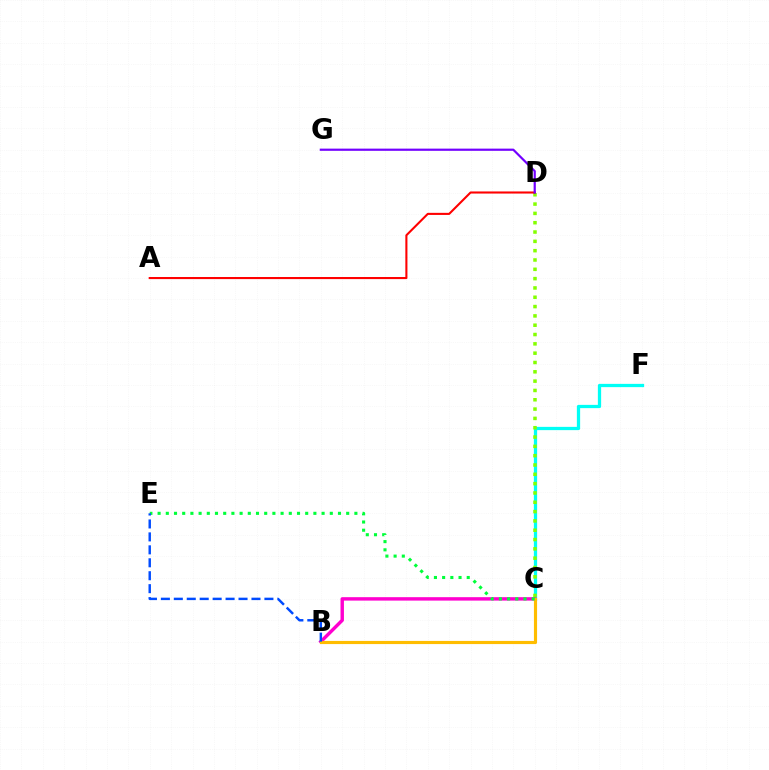{('C', 'F'): [{'color': '#00fff6', 'line_style': 'solid', 'thickness': 2.35}], ('B', 'C'): [{'color': '#ff00cf', 'line_style': 'solid', 'thickness': 2.47}, {'color': '#ffbd00', 'line_style': 'solid', 'thickness': 2.27}], ('C', 'D'): [{'color': '#84ff00', 'line_style': 'dotted', 'thickness': 2.53}], ('A', 'D'): [{'color': '#ff0000', 'line_style': 'solid', 'thickness': 1.51}], ('D', 'G'): [{'color': '#7200ff', 'line_style': 'solid', 'thickness': 1.58}], ('C', 'E'): [{'color': '#00ff39', 'line_style': 'dotted', 'thickness': 2.23}], ('B', 'E'): [{'color': '#004bff', 'line_style': 'dashed', 'thickness': 1.76}]}